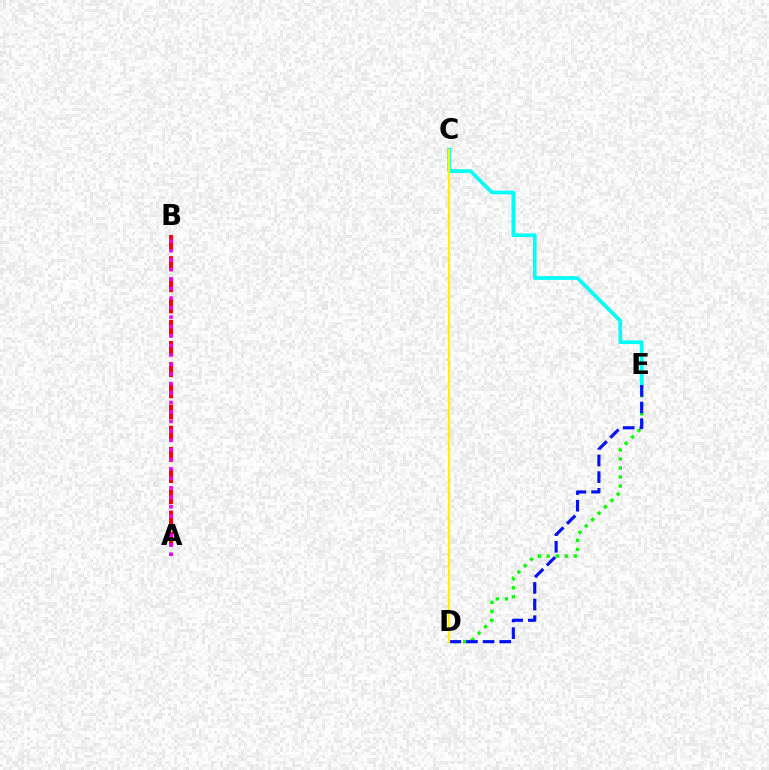{('D', 'E'): [{'color': '#08ff00', 'line_style': 'dotted', 'thickness': 2.45}, {'color': '#0010ff', 'line_style': 'dashed', 'thickness': 2.26}], ('A', 'B'): [{'color': '#ff0000', 'line_style': 'dashed', 'thickness': 2.88}, {'color': '#ee00ff', 'line_style': 'dotted', 'thickness': 2.58}], ('C', 'E'): [{'color': '#00fff6', 'line_style': 'solid', 'thickness': 2.66}], ('C', 'D'): [{'color': '#fcf500', 'line_style': 'solid', 'thickness': 1.63}]}